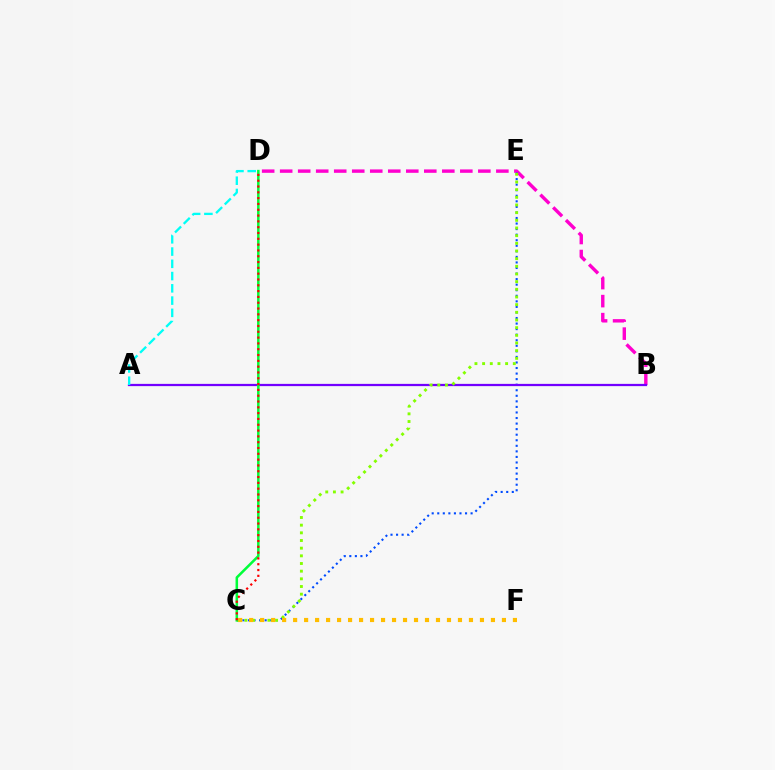{('B', 'D'): [{'color': '#ff00cf', 'line_style': 'dashed', 'thickness': 2.45}], ('C', 'E'): [{'color': '#004bff', 'line_style': 'dotted', 'thickness': 1.51}, {'color': '#84ff00', 'line_style': 'dotted', 'thickness': 2.08}], ('A', 'B'): [{'color': '#7200ff', 'line_style': 'solid', 'thickness': 1.61}], ('C', 'F'): [{'color': '#ffbd00', 'line_style': 'dotted', 'thickness': 2.99}], ('A', 'D'): [{'color': '#00fff6', 'line_style': 'dashed', 'thickness': 1.66}], ('C', 'D'): [{'color': '#00ff39', 'line_style': 'solid', 'thickness': 1.83}, {'color': '#ff0000', 'line_style': 'dotted', 'thickness': 1.58}]}